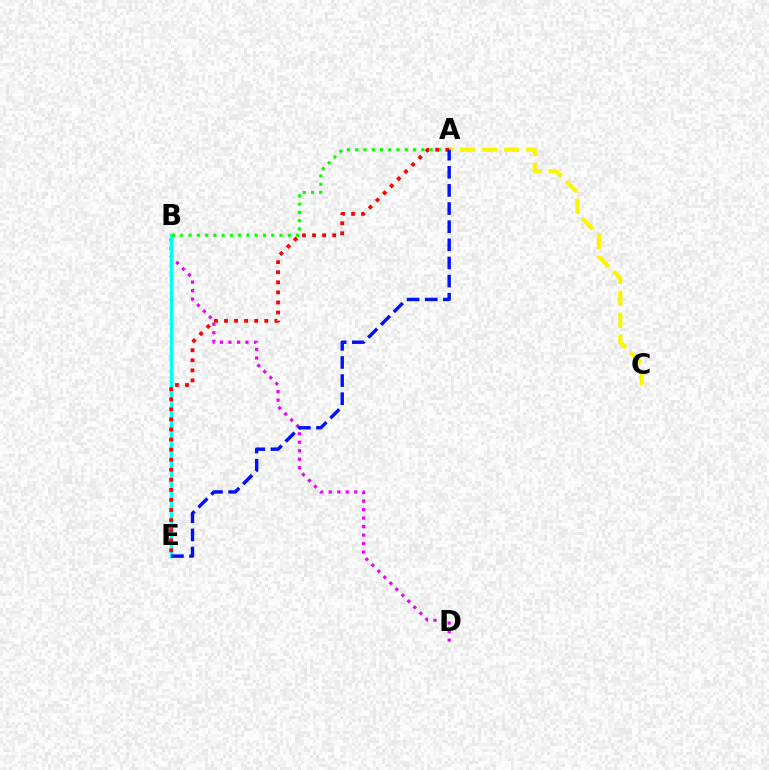{('B', 'D'): [{'color': '#ee00ff', 'line_style': 'dotted', 'thickness': 2.31}], ('A', 'C'): [{'color': '#fcf500', 'line_style': 'dashed', 'thickness': 2.98}], ('B', 'E'): [{'color': '#00fff6', 'line_style': 'solid', 'thickness': 2.47}], ('A', 'B'): [{'color': '#08ff00', 'line_style': 'dotted', 'thickness': 2.25}], ('A', 'E'): [{'color': '#ff0000', 'line_style': 'dotted', 'thickness': 2.74}, {'color': '#0010ff', 'line_style': 'dashed', 'thickness': 2.46}]}